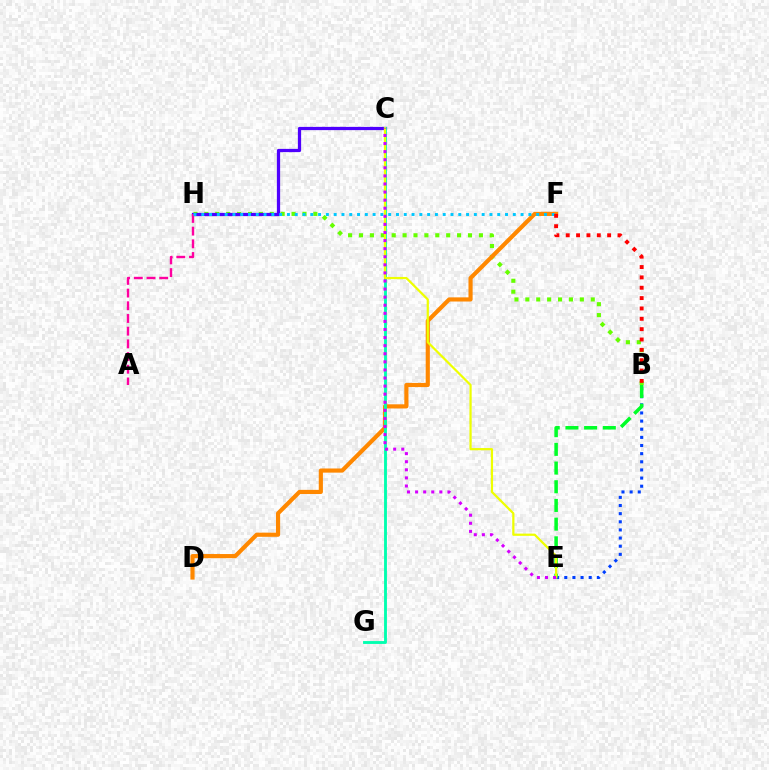{('B', 'H'): [{'color': '#66ff00', 'line_style': 'dotted', 'thickness': 2.96}], ('C', 'H'): [{'color': '#4f00ff', 'line_style': 'solid', 'thickness': 2.33}], ('A', 'H'): [{'color': '#ff00a0', 'line_style': 'dashed', 'thickness': 1.72}], ('D', 'F'): [{'color': '#ff8800', 'line_style': 'solid', 'thickness': 2.99}], ('B', 'E'): [{'color': '#003fff', 'line_style': 'dotted', 'thickness': 2.21}, {'color': '#00ff27', 'line_style': 'dashed', 'thickness': 2.54}], ('F', 'H'): [{'color': '#00c7ff', 'line_style': 'dotted', 'thickness': 2.12}], ('C', 'G'): [{'color': '#00ffaf', 'line_style': 'solid', 'thickness': 2.06}], ('C', 'E'): [{'color': '#eeff00', 'line_style': 'solid', 'thickness': 1.6}, {'color': '#d600ff', 'line_style': 'dotted', 'thickness': 2.2}], ('B', 'F'): [{'color': '#ff0000', 'line_style': 'dotted', 'thickness': 2.81}]}